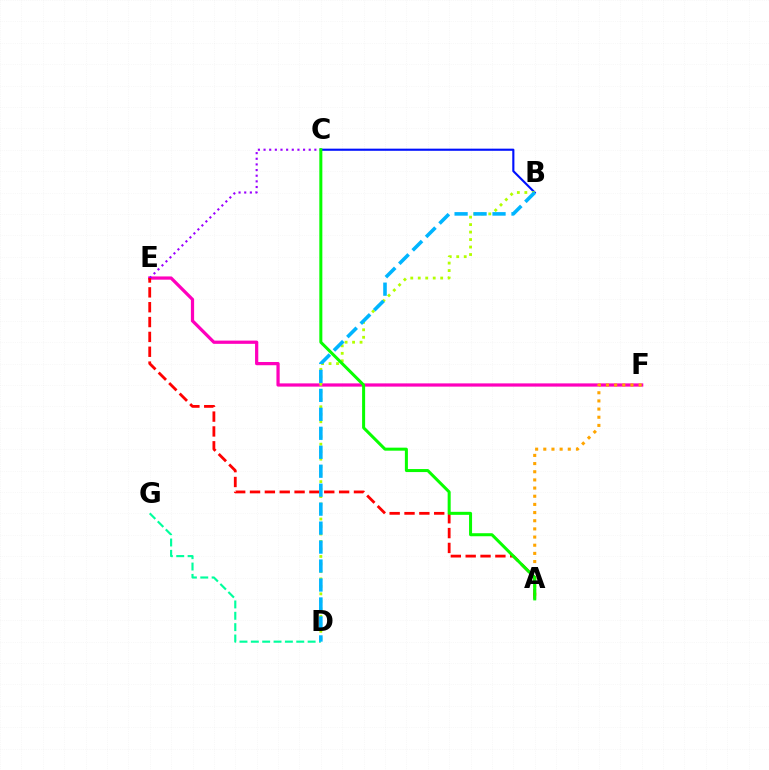{('E', 'F'): [{'color': '#ff00bd', 'line_style': 'solid', 'thickness': 2.33}], ('D', 'G'): [{'color': '#00ff9d', 'line_style': 'dashed', 'thickness': 1.54}], ('C', 'E'): [{'color': '#9b00ff', 'line_style': 'dotted', 'thickness': 1.53}], ('A', 'F'): [{'color': '#ffa500', 'line_style': 'dotted', 'thickness': 2.22}], ('B', 'C'): [{'color': '#0010ff', 'line_style': 'solid', 'thickness': 1.53}], ('A', 'E'): [{'color': '#ff0000', 'line_style': 'dashed', 'thickness': 2.02}], ('B', 'D'): [{'color': '#b3ff00', 'line_style': 'dotted', 'thickness': 2.03}, {'color': '#00b5ff', 'line_style': 'dashed', 'thickness': 2.58}], ('A', 'C'): [{'color': '#08ff00', 'line_style': 'solid', 'thickness': 2.18}]}